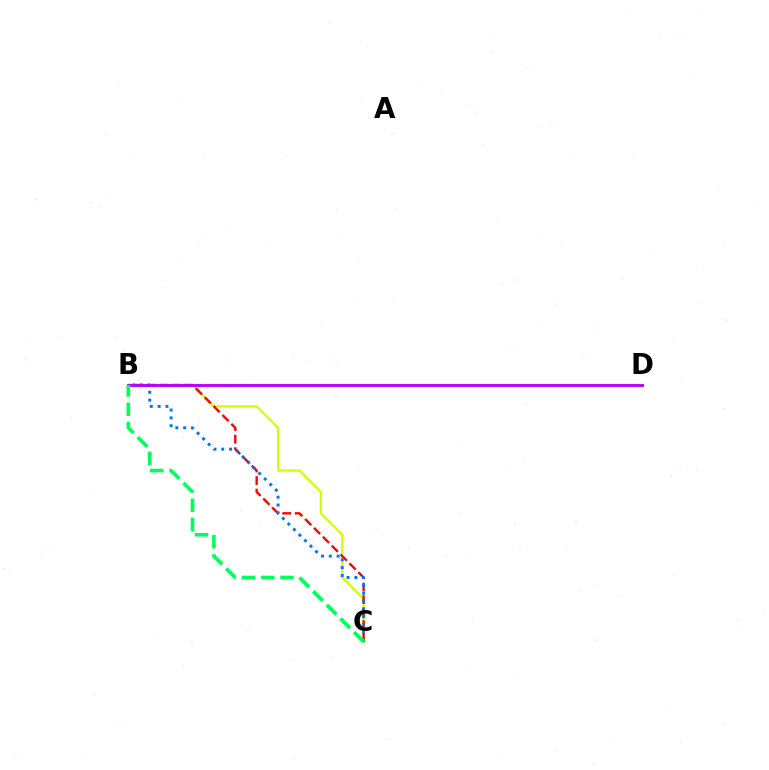{('B', 'C'): [{'color': '#d1ff00', 'line_style': 'solid', 'thickness': 1.63}, {'color': '#ff0000', 'line_style': 'dashed', 'thickness': 1.71}, {'color': '#0074ff', 'line_style': 'dotted', 'thickness': 2.13}, {'color': '#00ff5c', 'line_style': 'dashed', 'thickness': 2.62}], ('B', 'D'): [{'color': '#b900ff', 'line_style': 'solid', 'thickness': 2.08}]}